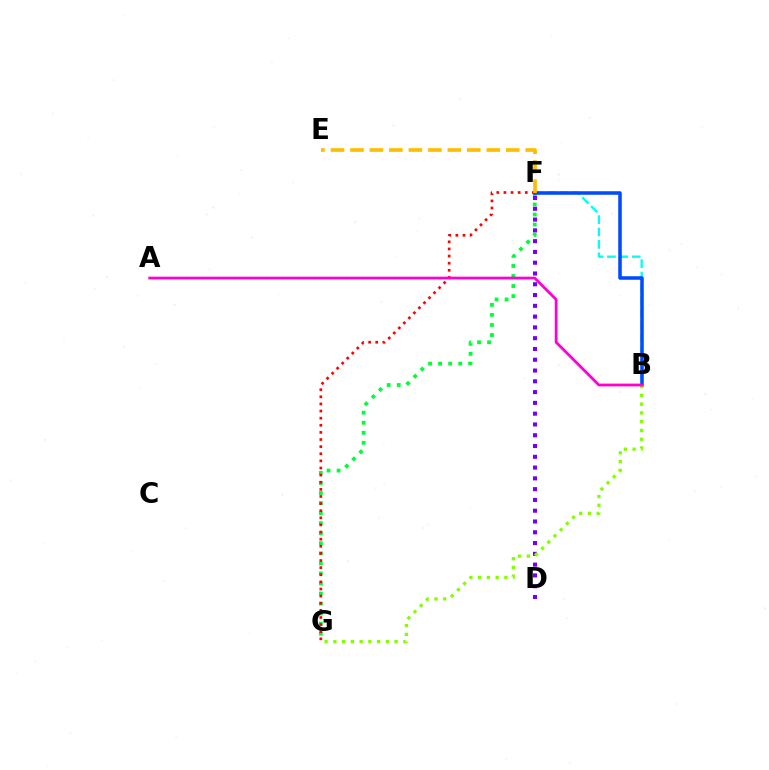{('F', 'G'): [{'color': '#00ff39', 'line_style': 'dotted', 'thickness': 2.73}, {'color': '#ff0000', 'line_style': 'dotted', 'thickness': 1.93}], ('B', 'F'): [{'color': '#00fff6', 'line_style': 'dashed', 'thickness': 1.68}, {'color': '#004bff', 'line_style': 'solid', 'thickness': 2.54}], ('D', 'F'): [{'color': '#7200ff', 'line_style': 'dotted', 'thickness': 2.93}], ('B', 'G'): [{'color': '#84ff00', 'line_style': 'dotted', 'thickness': 2.38}], ('E', 'F'): [{'color': '#ffbd00', 'line_style': 'dashed', 'thickness': 2.65}], ('A', 'B'): [{'color': '#ff00cf', 'line_style': 'solid', 'thickness': 1.99}]}